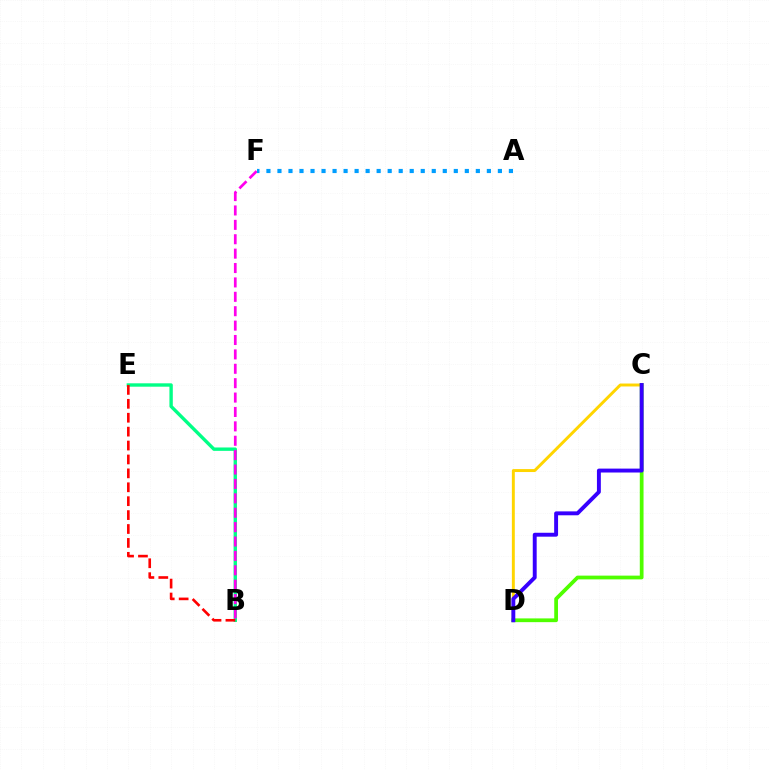{('C', 'D'): [{'color': '#ffd500', 'line_style': 'solid', 'thickness': 2.12}, {'color': '#4fff00', 'line_style': 'solid', 'thickness': 2.7}, {'color': '#3700ff', 'line_style': 'solid', 'thickness': 2.81}], ('B', 'E'): [{'color': '#00ff86', 'line_style': 'solid', 'thickness': 2.43}, {'color': '#ff0000', 'line_style': 'dashed', 'thickness': 1.89}], ('B', 'F'): [{'color': '#ff00ed', 'line_style': 'dashed', 'thickness': 1.96}], ('A', 'F'): [{'color': '#009eff', 'line_style': 'dotted', 'thickness': 2.99}]}